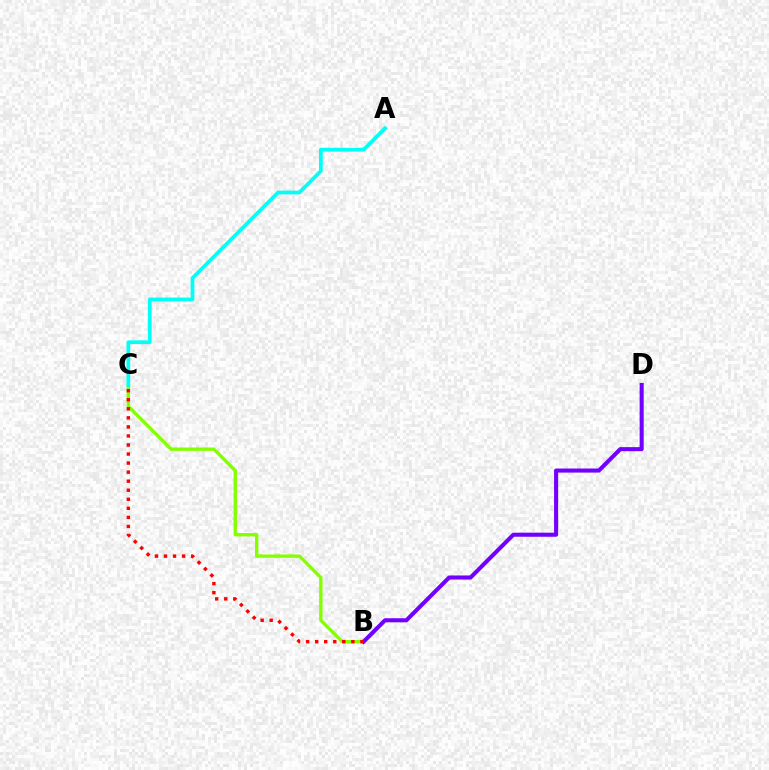{('B', 'C'): [{'color': '#84ff00', 'line_style': 'solid', 'thickness': 2.42}, {'color': '#ff0000', 'line_style': 'dotted', 'thickness': 2.46}], ('B', 'D'): [{'color': '#7200ff', 'line_style': 'solid', 'thickness': 2.93}], ('A', 'C'): [{'color': '#00fff6', 'line_style': 'solid', 'thickness': 2.69}]}